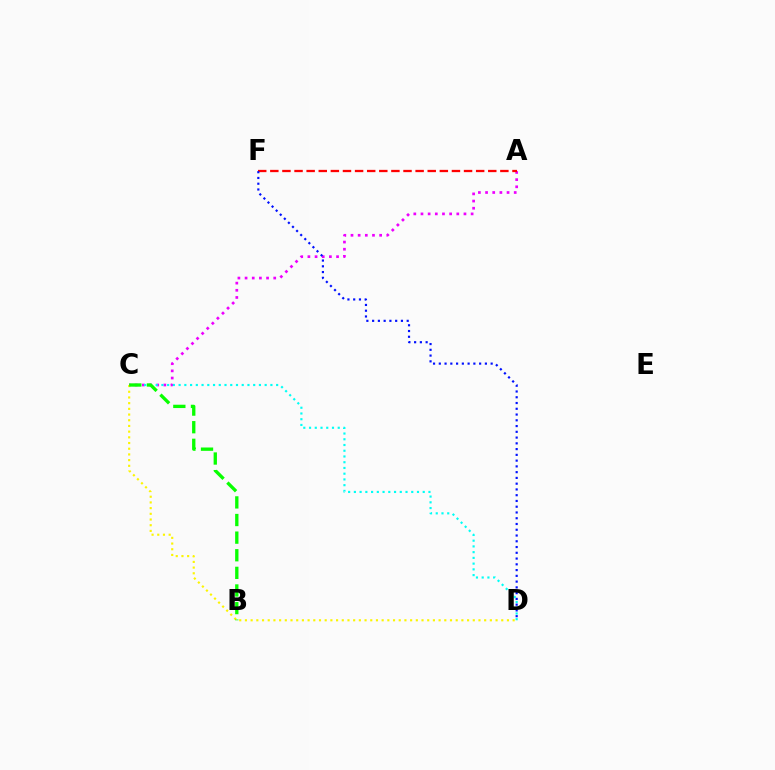{('A', 'C'): [{'color': '#ee00ff', 'line_style': 'dotted', 'thickness': 1.95}], ('A', 'F'): [{'color': '#ff0000', 'line_style': 'dashed', 'thickness': 1.64}], ('C', 'D'): [{'color': '#00fff6', 'line_style': 'dotted', 'thickness': 1.56}, {'color': '#fcf500', 'line_style': 'dotted', 'thickness': 1.55}], ('D', 'F'): [{'color': '#0010ff', 'line_style': 'dotted', 'thickness': 1.57}], ('B', 'C'): [{'color': '#08ff00', 'line_style': 'dashed', 'thickness': 2.39}]}